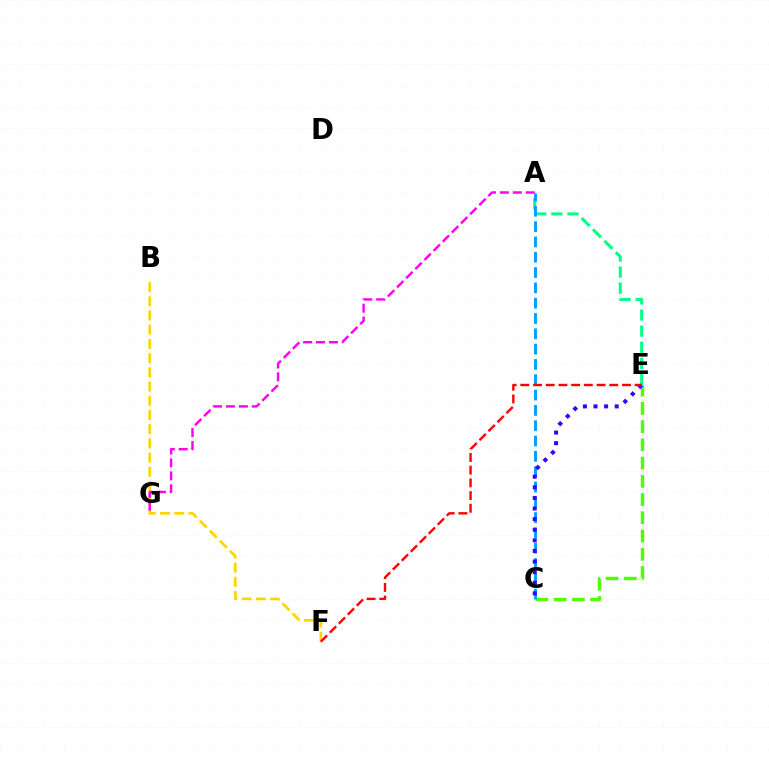{('A', 'E'): [{'color': '#00ff86', 'line_style': 'dashed', 'thickness': 2.19}], ('C', 'E'): [{'color': '#4fff00', 'line_style': 'dashed', 'thickness': 2.48}, {'color': '#3700ff', 'line_style': 'dotted', 'thickness': 2.88}], ('B', 'F'): [{'color': '#ffd500', 'line_style': 'dashed', 'thickness': 1.93}], ('A', 'C'): [{'color': '#009eff', 'line_style': 'dashed', 'thickness': 2.08}], ('A', 'G'): [{'color': '#ff00ed', 'line_style': 'dashed', 'thickness': 1.76}], ('E', 'F'): [{'color': '#ff0000', 'line_style': 'dashed', 'thickness': 1.73}]}